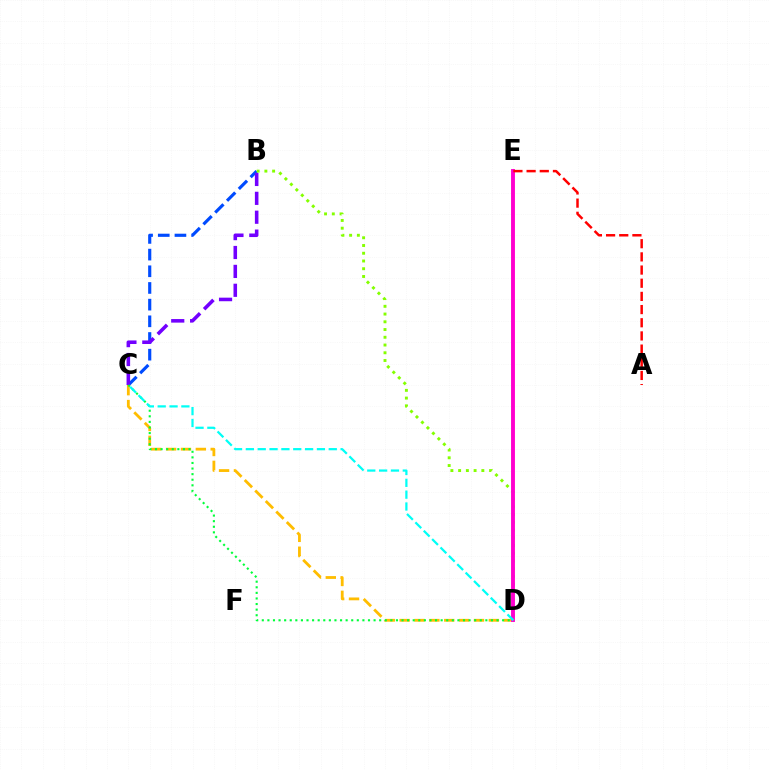{('C', 'D'): [{'color': '#ffbd00', 'line_style': 'dashed', 'thickness': 2.02}, {'color': '#00ff39', 'line_style': 'dotted', 'thickness': 1.52}, {'color': '#00fff6', 'line_style': 'dashed', 'thickness': 1.61}], ('B', 'C'): [{'color': '#004bff', 'line_style': 'dashed', 'thickness': 2.27}, {'color': '#7200ff', 'line_style': 'dashed', 'thickness': 2.57}], ('B', 'D'): [{'color': '#84ff00', 'line_style': 'dotted', 'thickness': 2.1}], ('D', 'E'): [{'color': '#ff00cf', 'line_style': 'solid', 'thickness': 2.8}], ('A', 'E'): [{'color': '#ff0000', 'line_style': 'dashed', 'thickness': 1.79}]}